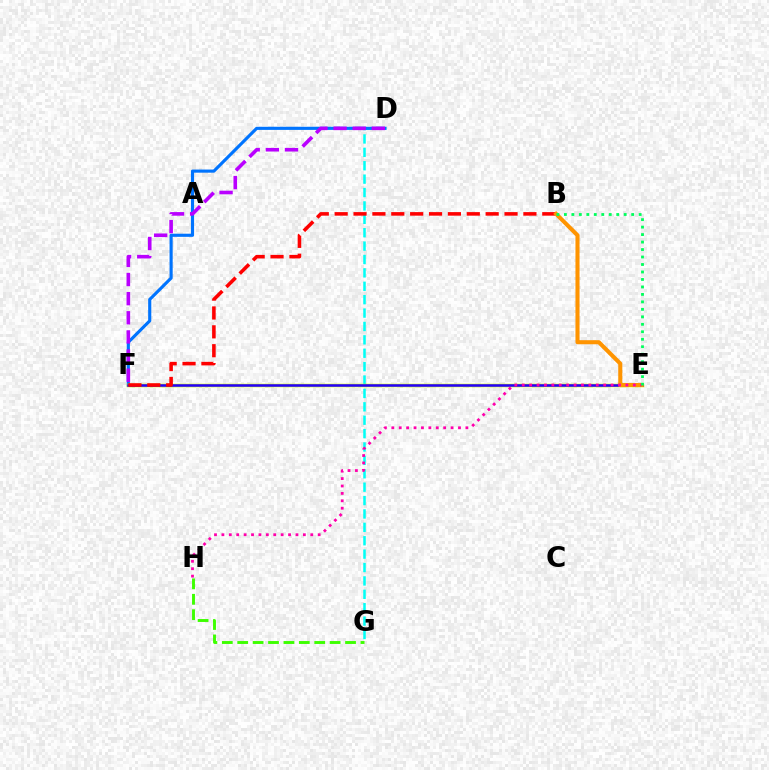{('D', 'G'): [{'color': '#00fff6', 'line_style': 'dashed', 'thickness': 1.82}], ('D', 'F'): [{'color': '#0074ff', 'line_style': 'solid', 'thickness': 2.25}, {'color': '#b900ff', 'line_style': 'dashed', 'thickness': 2.6}], ('E', 'F'): [{'color': '#d1ff00', 'line_style': 'solid', 'thickness': 2.51}, {'color': '#2500ff', 'line_style': 'solid', 'thickness': 1.84}], ('G', 'H'): [{'color': '#3dff00', 'line_style': 'dashed', 'thickness': 2.09}], ('B', 'F'): [{'color': '#ff0000', 'line_style': 'dashed', 'thickness': 2.56}], ('B', 'E'): [{'color': '#ff9400', 'line_style': 'solid', 'thickness': 2.93}, {'color': '#00ff5c', 'line_style': 'dotted', 'thickness': 2.03}], ('E', 'H'): [{'color': '#ff00ac', 'line_style': 'dotted', 'thickness': 2.01}]}